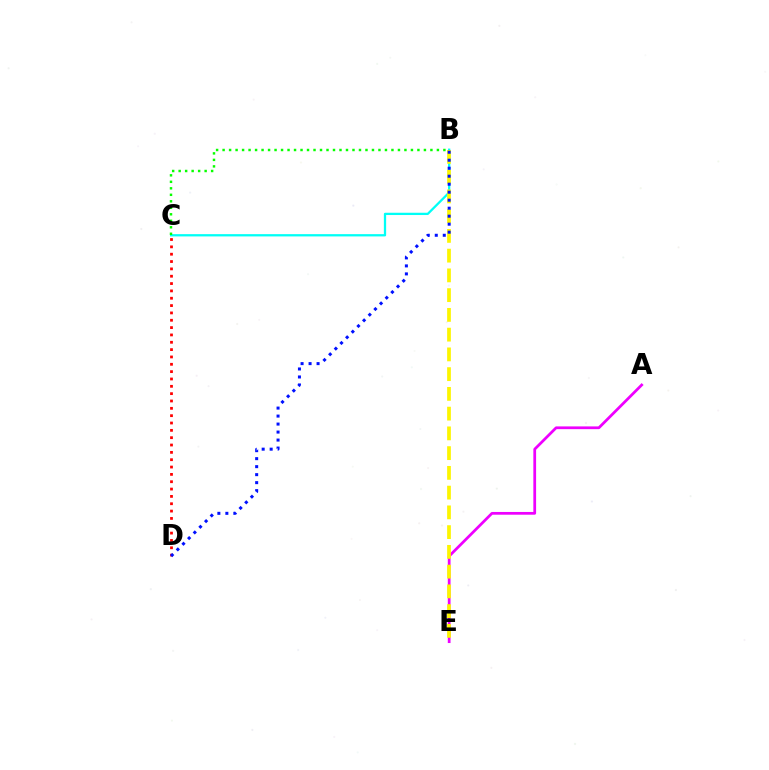{('A', 'E'): [{'color': '#ee00ff', 'line_style': 'solid', 'thickness': 1.98}], ('C', 'D'): [{'color': '#ff0000', 'line_style': 'dotted', 'thickness': 1.99}], ('B', 'C'): [{'color': '#00fff6', 'line_style': 'solid', 'thickness': 1.64}, {'color': '#08ff00', 'line_style': 'dotted', 'thickness': 1.76}], ('B', 'E'): [{'color': '#fcf500', 'line_style': 'dashed', 'thickness': 2.68}], ('B', 'D'): [{'color': '#0010ff', 'line_style': 'dotted', 'thickness': 2.17}]}